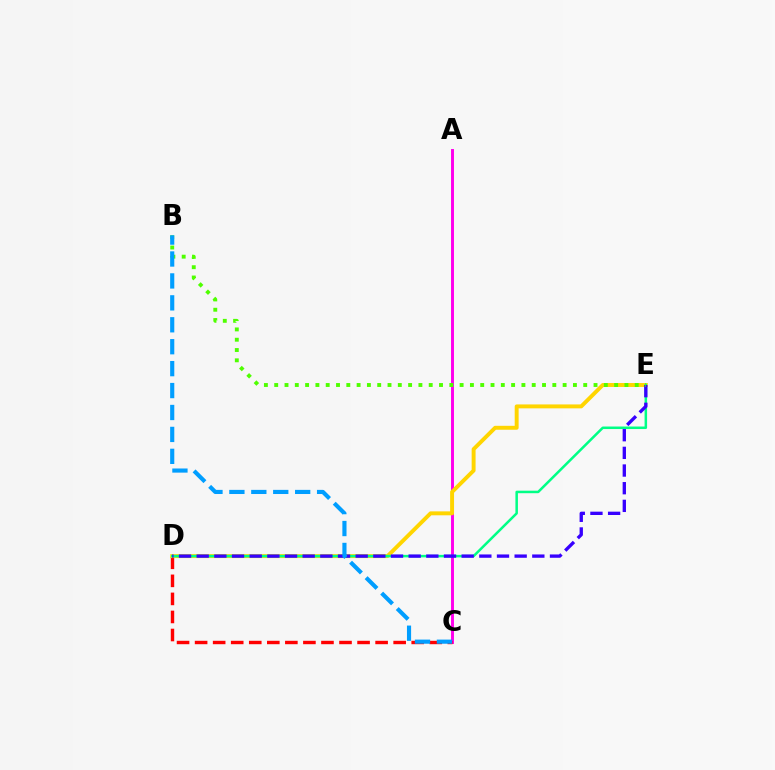{('A', 'C'): [{'color': '#ff00ed', 'line_style': 'solid', 'thickness': 2.11}], ('C', 'D'): [{'color': '#ff0000', 'line_style': 'dashed', 'thickness': 2.45}], ('D', 'E'): [{'color': '#ffd500', 'line_style': 'solid', 'thickness': 2.83}, {'color': '#00ff86', 'line_style': 'solid', 'thickness': 1.81}, {'color': '#3700ff', 'line_style': 'dashed', 'thickness': 2.4}], ('B', 'E'): [{'color': '#4fff00', 'line_style': 'dotted', 'thickness': 2.8}], ('B', 'C'): [{'color': '#009eff', 'line_style': 'dashed', 'thickness': 2.98}]}